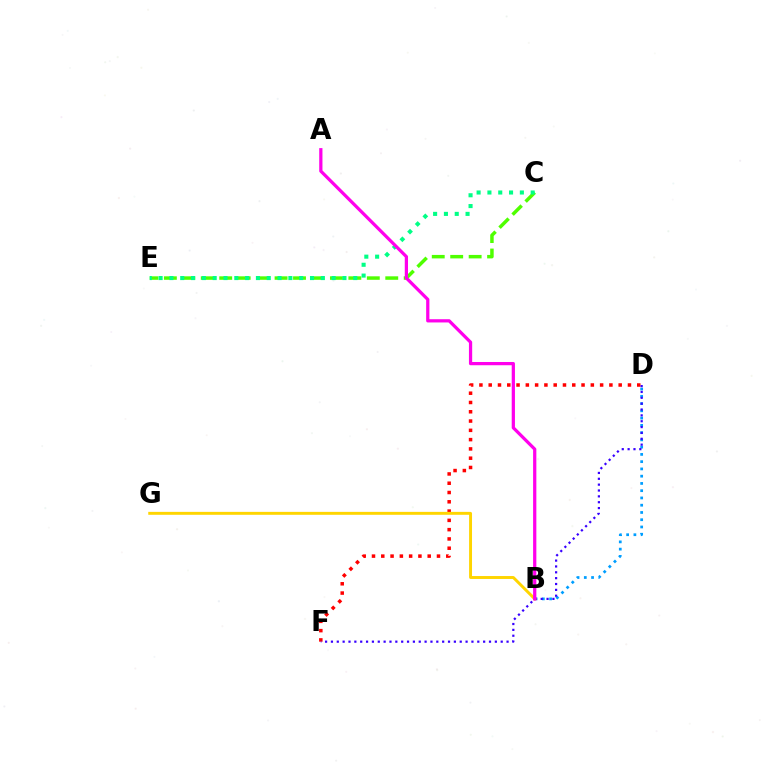{('D', 'F'): [{'color': '#ff0000', 'line_style': 'dotted', 'thickness': 2.52}, {'color': '#3700ff', 'line_style': 'dotted', 'thickness': 1.59}], ('C', 'E'): [{'color': '#4fff00', 'line_style': 'dashed', 'thickness': 2.51}, {'color': '#00ff86', 'line_style': 'dotted', 'thickness': 2.94}], ('B', 'D'): [{'color': '#009eff', 'line_style': 'dotted', 'thickness': 1.97}], ('B', 'G'): [{'color': '#ffd500', 'line_style': 'solid', 'thickness': 2.11}], ('A', 'B'): [{'color': '#ff00ed', 'line_style': 'solid', 'thickness': 2.33}]}